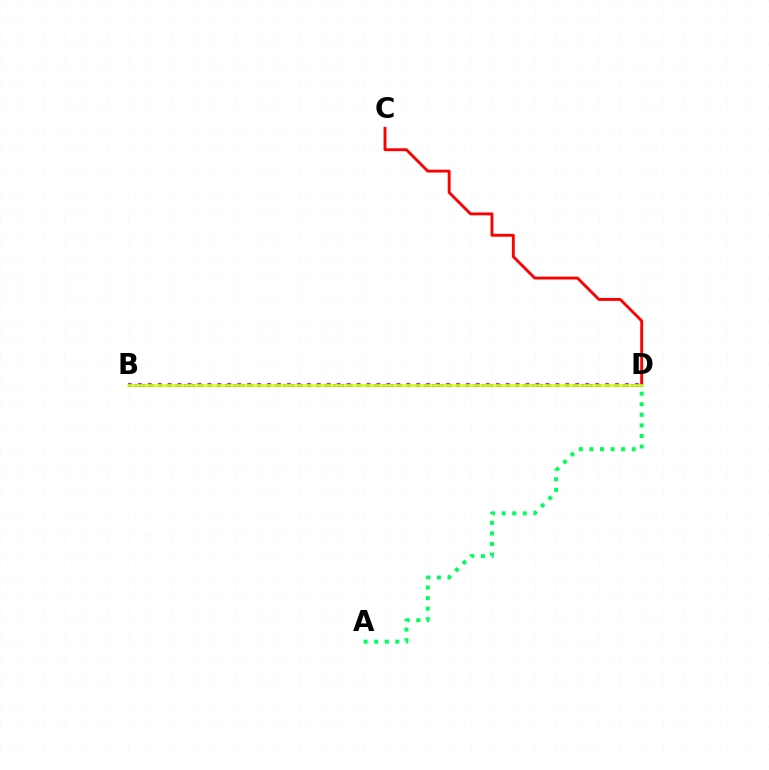{('C', 'D'): [{'color': '#ff0000', 'line_style': 'solid', 'thickness': 2.07}], ('B', 'D'): [{'color': '#b900ff', 'line_style': 'dotted', 'thickness': 2.7}, {'color': '#0074ff', 'line_style': 'dotted', 'thickness': 2.25}, {'color': '#d1ff00', 'line_style': 'solid', 'thickness': 1.83}], ('A', 'D'): [{'color': '#00ff5c', 'line_style': 'dotted', 'thickness': 2.87}]}